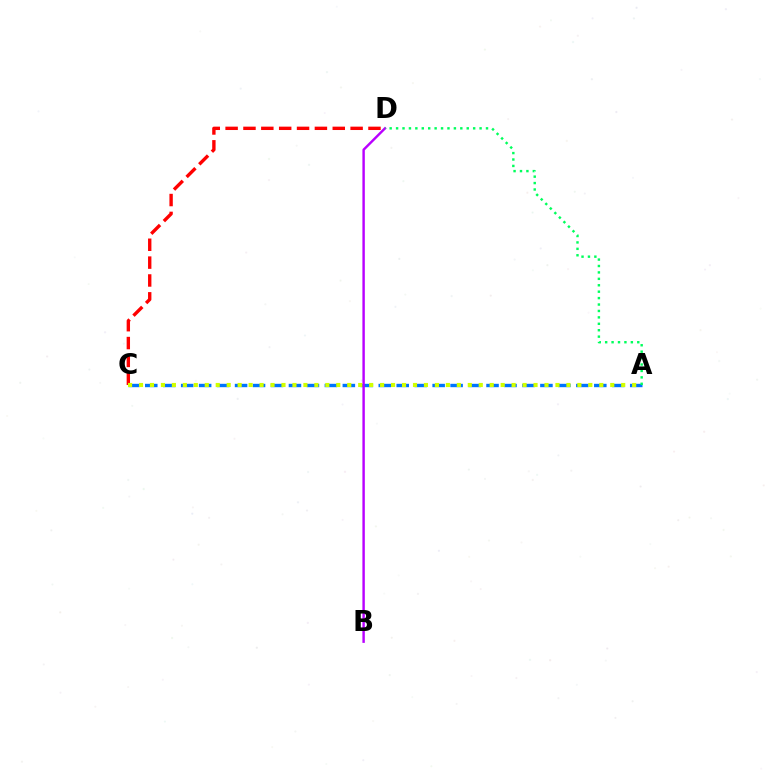{('C', 'D'): [{'color': '#ff0000', 'line_style': 'dashed', 'thickness': 2.43}], ('A', 'C'): [{'color': '#0074ff', 'line_style': 'dashed', 'thickness': 2.44}, {'color': '#d1ff00', 'line_style': 'dotted', 'thickness': 2.98}], ('B', 'D'): [{'color': '#b900ff', 'line_style': 'solid', 'thickness': 1.75}], ('A', 'D'): [{'color': '#00ff5c', 'line_style': 'dotted', 'thickness': 1.75}]}